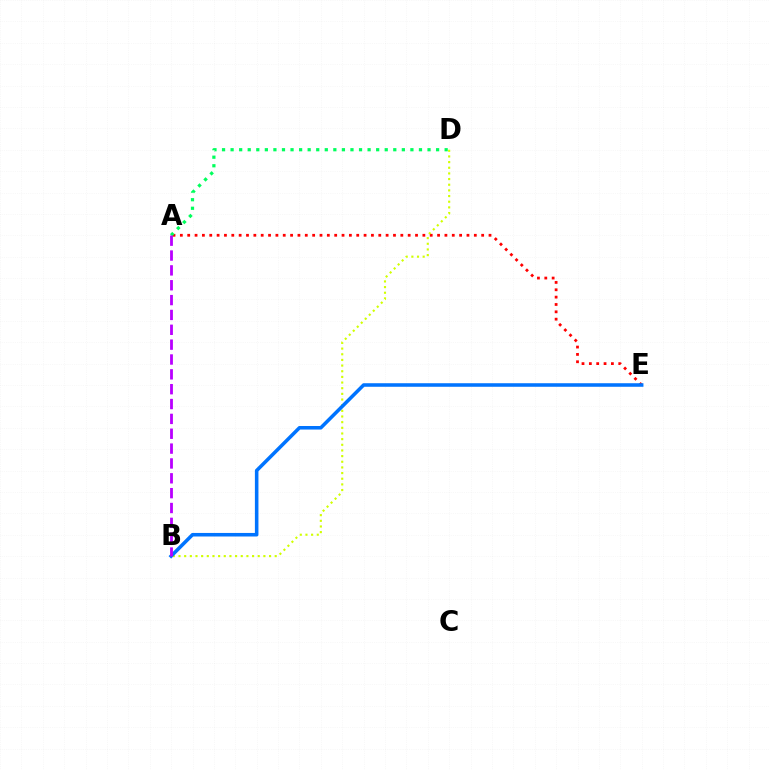{('A', 'E'): [{'color': '#ff0000', 'line_style': 'dotted', 'thickness': 2.0}], ('B', 'D'): [{'color': '#d1ff00', 'line_style': 'dotted', 'thickness': 1.54}], ('B', 'E'): [{'color': '#0074ff', 'line_style': 'solid', 'thickness': 2.56}], ('A', 'D'): [{'color': '#00ff5c', 'line_style': 'dotted', 'thickness': 2.33}], ('A', 'B'): [{'color': '#b900ff', 'line_style': 'dashed', 'thickness': 2.02}]}